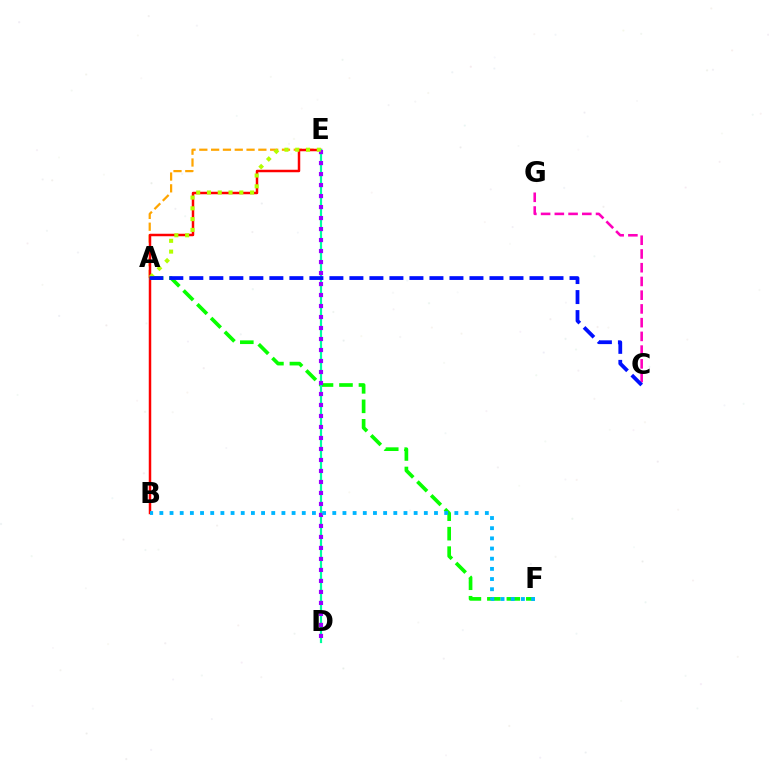{('A', 'E'): [{'color': '#ffa500', 'line_style': 'dashed', 'thickness': 1.6}, {'color': '#b3ff00', 'line_style': 'dotted', 'thickness': 2.93}], ('B', 'E'): [{'color': '#ff0000', 'line_style': 'solid', 'thickness': 1.79}], ('A', 'F'): [{'color': '#08ff00', 'line_style': 'dashed', 'thickness': 2.65}], ('D', 'E'): [{'color': '#00ff9d', 'line_style': 'solid', 'thickness': 1.59}, {'color': '#9b00ff', 'line_style': 'dotted', 'thickness': 2.99}], ('C', 'G'): [{'color': '#ff00bd', 'line_style': 'dashed', 'thickness': 1.87}], ('A', 'C'): [{'color': '#0010ff', 'line_style': 'dashed', 'thickness': 2.72}], ('B', 'F'): [{'color': '#00b5ff', 'line_style': 'dotted', 'thickness': 2.76}]}